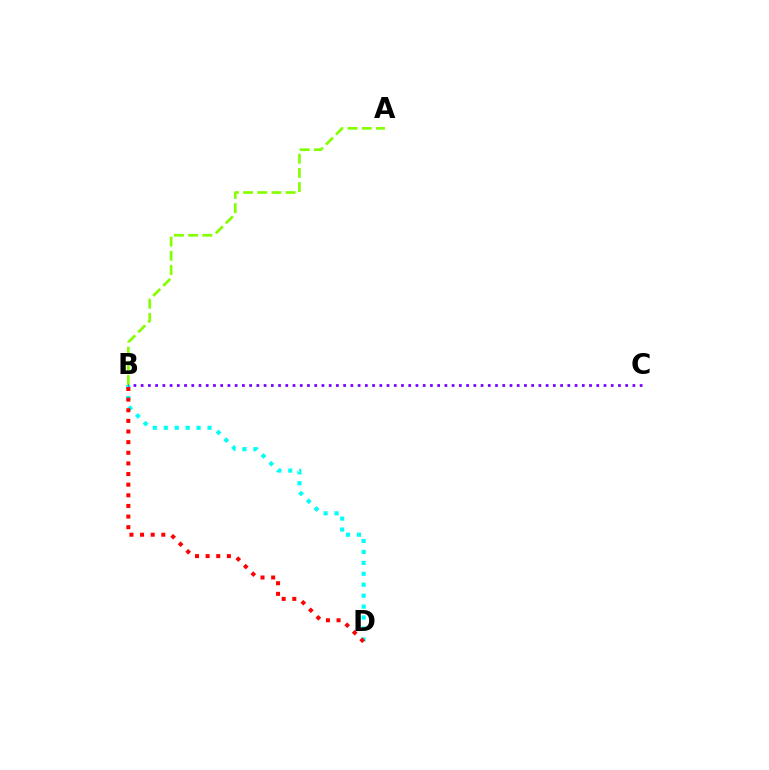{('B', 'D'): [{'color': '#00fff6', 'line_style': 'dotted', 'thickness': 2.97}, {'color': '#ff0000', 'line_style': 'dotted', 'thickness': 2.89}], ('A', 'B'): [{'color': '#84ff00', 'line_style': 'dashed', 'thickness': 1.93}], ('B', 'C'): [{'color': '#7200ff', 'line_style': 'dotted', 'thickness': 1.96}]}